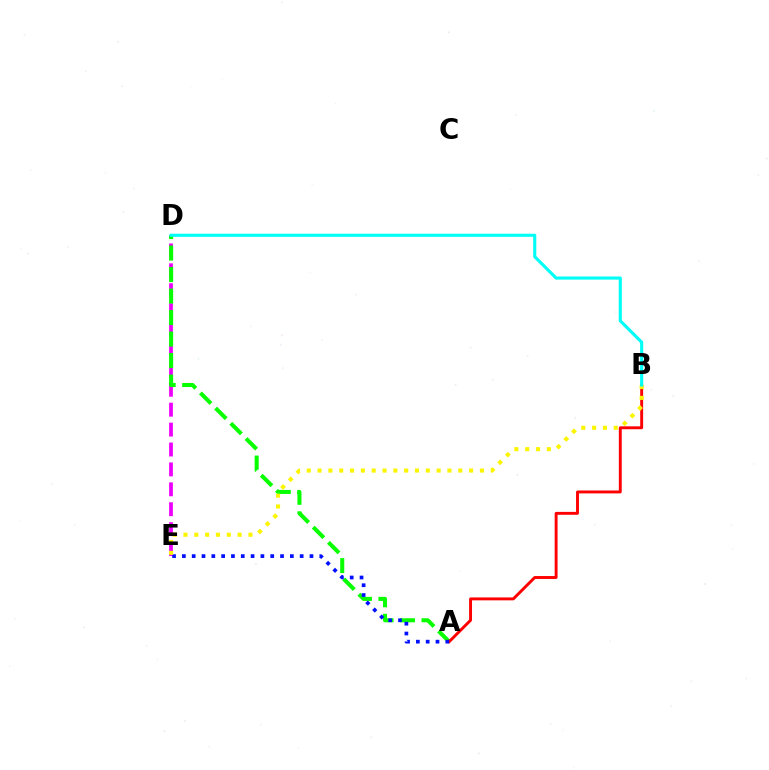{('D', 'E'): [{'color': '#ee00ff', 'line_style': 'dashed', 'thickness': 2.7}], ('A', 'D'): [{'color': '#08ff00', 'line_style': 'dashed', 'thickness': 2.92}], ('A', 'B'): [{'color': '#ff0000', 'line_style': 'solid', 'thickness': 2.1}], ('A', 'E'): [{'color': '#0010ff', 'line_style': 'dotted', 'thickness': 2.67}], ('B', 'E'): [{'color': '#fcf500', 'line_style': 'dotted', 'thickness': 2.94}], ('B', 'D'): [{'color': '#00fff6', 'line_style': 'solid', 'thickness': 2.25}]}